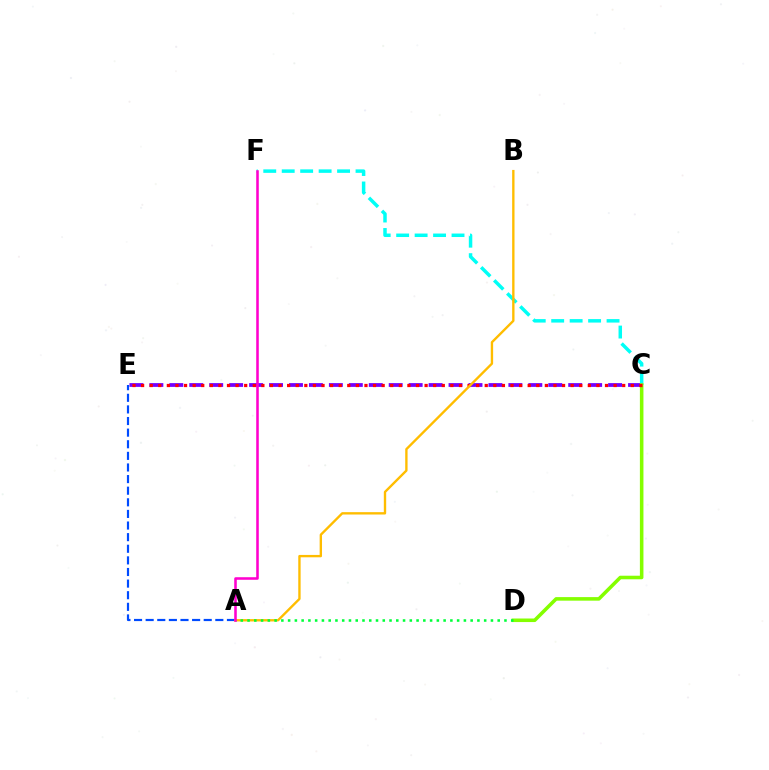{('C', 'E'): [{'color': '#7200ff', 'line_style': 'dashed', 'thickness': 2.71}, {'color': '#ff0000', 'line_style': 'dotted', 'thickness': 2.33}], ('C', 'F'): [{'color': '#00fff6', 'line_style': 'dashed', 'thickness': 2.51}], ('C', 'D'): [{'color': '#84ff00', 'line_style': 'solid', 'thickness': 2.56}], ('A', 'E'): [{'color': '#004bff', 'line_style': 'dashed', 'thickness': 1.58}], ('A', 'B'): [{'color': '#ffbd00', 'line_style': 'solid', 'thickness': 1.7}], ('A', 'D'): [{'color': '#00ff39', 'line_style': 'dotted', 'thickness': 1.84}], ('A', 'F'): [{'color': '#ff00cf', 'line_style': 'solid', 'thickness': 1.84}]}